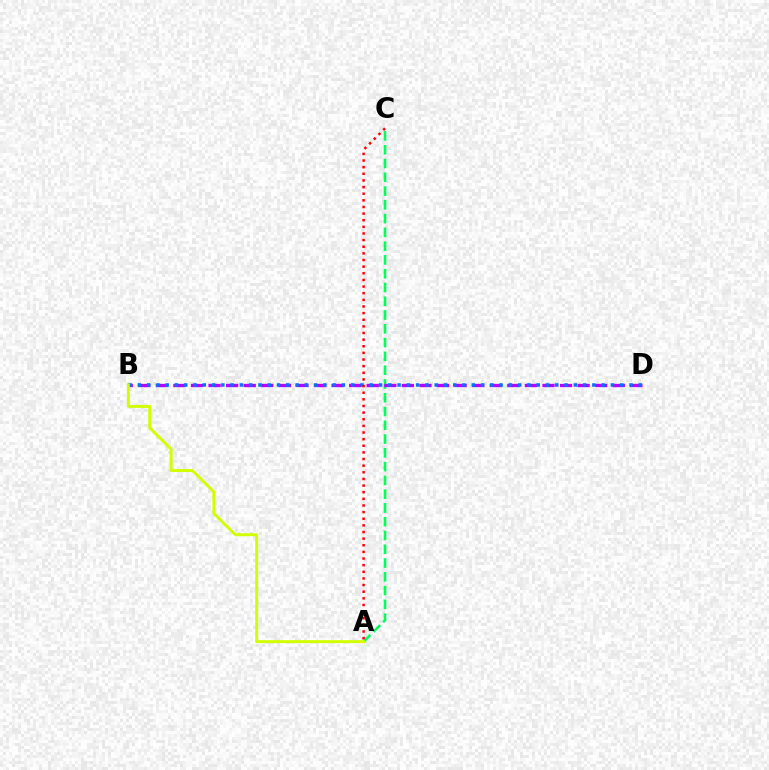{('A', 'C'): [{'color': '#00ff5c', 'line_style': 'dashed', 'thickness': 1.87}, {'color': '#ff0000', 'line_style': 'dotted', 'thickness': 1.8}], ('B', 'D'): [{'color': '#b900ff', 'line_style': 'dashed', 'thickness': 2.39}, {'color': '#0074ff', 'line_style': 'dotted', 'thickness': 2.52}], ('A', 'B'): [{'color': '#d1ff00', 'line_style': 'solid', 'thickness': 2.14}]}